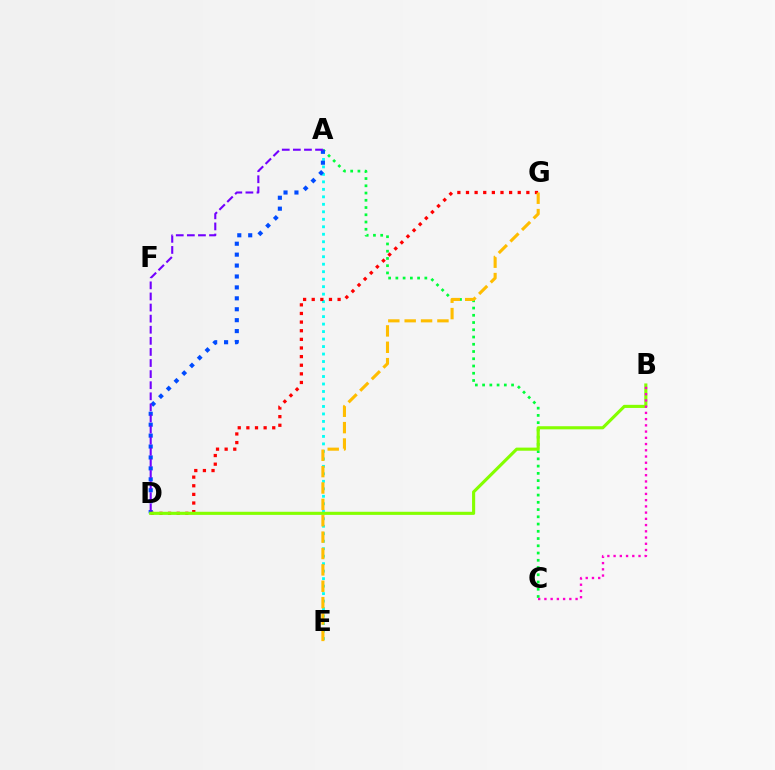{('A', 'C'): [{'color': '#00ff39', 'line_style': 'dotted', 'thickness': 1.97}], ('A', 'E'): [{'color': '#00fff6', 'line_style': 'dotted', 'thickness': 2.03}], ('A', 'D'): [{'color': '#004bff', 'line_style': 'dotted', 'thickness': 2.97}, {'color': '#7200ff', 'line_style': 'dashed', 'thickness': 1.51}], ('D', 'G'): [{'color': '#ff0000', 'line_style': 'dotted', 'thickness': 2.34}], ('E', 'G'): [{'color': '#ffbd00', 'line_style': 'dashed', 'thickness': 2.22}], ('B', 'D'): [{'color': '#84ff00', 'line_style': 'solid', 'thickness': 2.24}], ('B', 'C'): [{'color': '#ff00cf', 'line_style': 'dotted', 'thickness': 1.69}]}